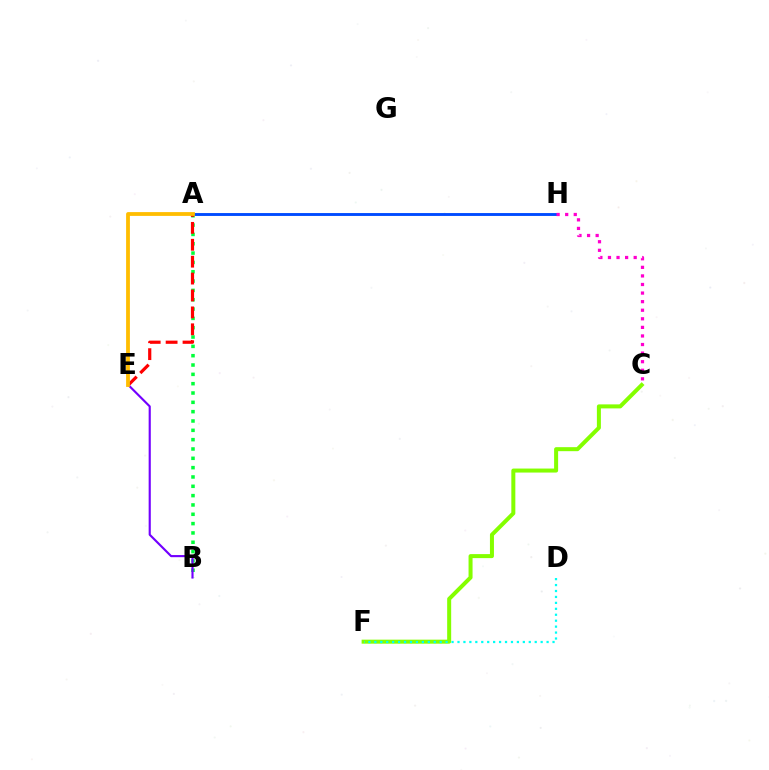{('A', 'B'): [{'color': '#00ff39', 'line_style': 'dotted', 'thickness': 2.53}], ('A', 'H'): [{'color': '#004bff', 'line_style': 'solid', 'thickness': 2.07}], ('C', 'H'): [{'color': '#ff00cf', 'line_style': 'dotted', 'thickness': 2.33}], ('C', 'F'): [{'color': '#84ff00', 'line_style': 'solid', 'thickness': 2.89}], ('A', 'E'): [{'color': '#ff0000', 'line_style': 'dashed', 'thickness': 2.3}, {'color': '#ffbd00', 'line_style': 'solid', 'thickness': 2.73}], ('D', 'F'): [{'color': '#00fff6', 'line_style': 'dotted', 'thickness': 1.61}], ('B', 'E'): [{'color': '#7200ff', 'line_style': 'solid', 'thickness': 1.54}]}